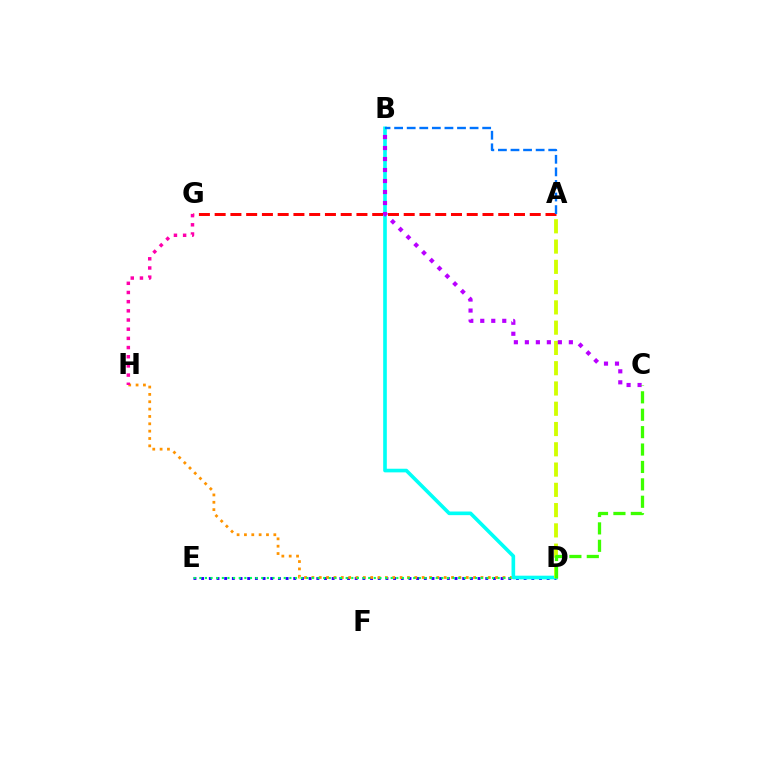{('D', 'E'): [{'color': '#2500ff', 'line_style': 'dotted', 'thickness': 2.09}, {'color': '#00ff5c', 'line_style': 'dotted', 'thickness': 1.53}], ('D', 'H'): [{'color': '#ff9400', 'line_style': 'dotted', 'thickness': 2.0}], ('A', 'G'): [{'color': '#ff0000', 'line_style': 'dashed', 'thickness': 2.14}], ('G', 'H'): [{'color': '#ff00ac', 'line_style': 'dotted', 'thickness': 2.49}], ('B', 'D'): [{'color': '#00fff6', 'line_style': 'solid', 'thickness': 2.61}], ('A', 'D'): [{'color': '#d1ff00', 'line_style': 'dashed', 'thickness': 2.75}], ('A', 'B'): [{'color': '#0074ff', 'line_style': 'dashed', 'thickness': 1.71}], ('B', 'C'): [{'color': '#b900ff', 'line_style': 'dotted', 'thickness': 2.99}], ('C', 'D'): [{'color': '#3dff00', 'line_style': 'dashed', 'thickness': 2.36}]}